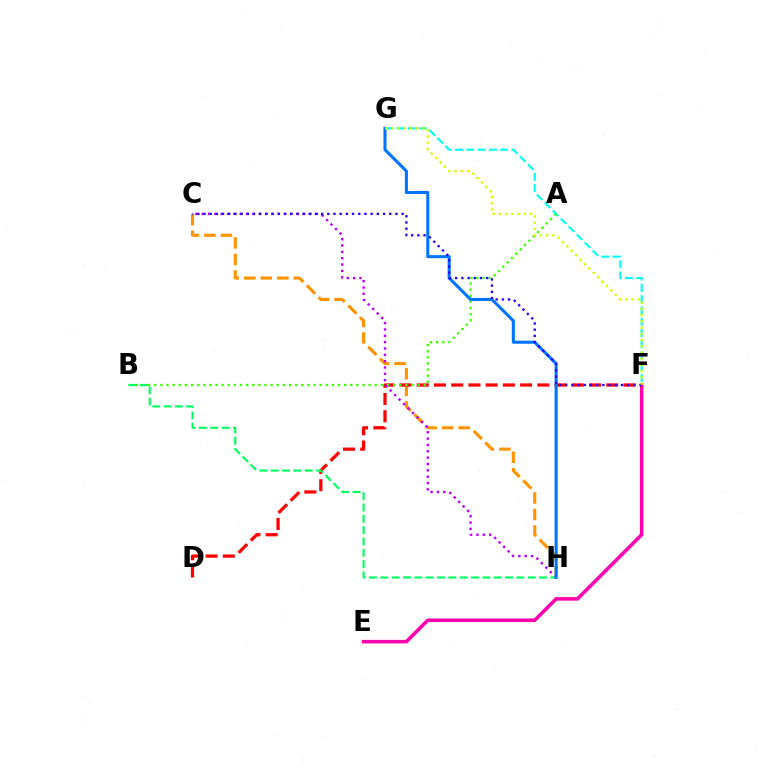{('E', 'F'): [{'color': '#ff00ac', 'line_style': 'solid', 'thickness': 2.56}], ('F', 'G'): [{'color': '#00fff6', 'line_style': 'dashed', 'thickness': 1.53}, {'color': '#d1ff00', 'line_style': 'dotted', 'thickness': 1.69}], ('C', 'H'): [{'color': '#ff9400', 'line_style': 'dashed', 'thickness': 2.25}, {'color': '#b900ff', 'line_style': 'dotted', 'thickness': 1.72}], ('D', 'F'): [{'color': '#ff0000', 'line_style': 'dashed', 'thickness': 2.34}], ('A', 'B'): [{'color': '#3dff00', 'line_style': 'dotted', 'thickness': 1.66}], ('B', 'H'): [{'color': '#00ff5c', 'line_style': 'dashed', 'thickness': 1.54}], ('G', 'H'): [{'color': '#0074ff', 'line_style': 'solid', 'thickness': 2.2}], ('C', 'F'): [{'color': '#2500ff', 'line_style': 'dotted', 'thickness': 1.68}]}